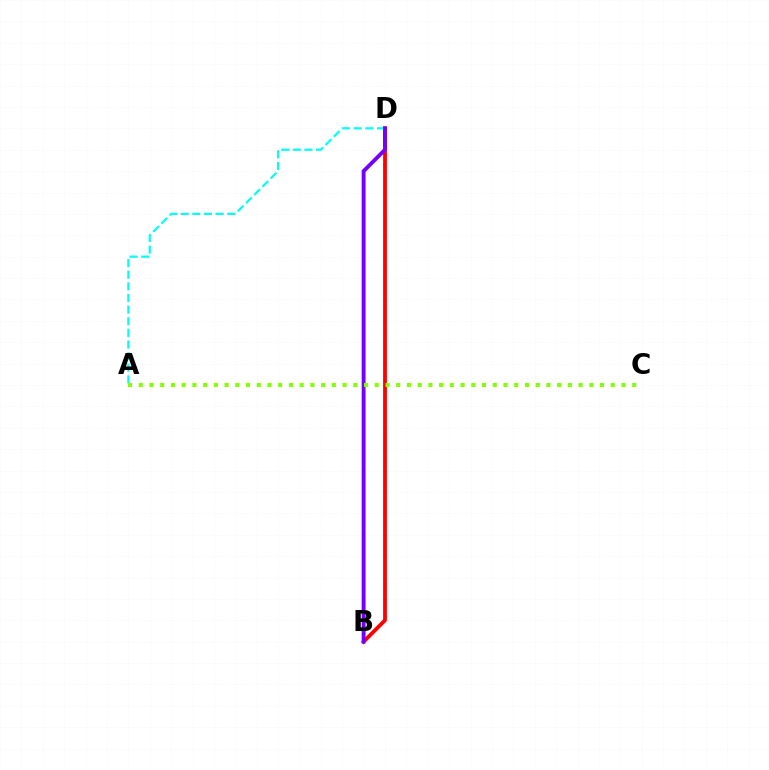{('B', 'D'): [{'color': '#ff0000', 'line_style': 'solid', 'thickness': 2.74}, {'color': '#7200ff', 'line_style': 'solid', 'thickness': 2.79}], ('A', 'D'): [{'color': '#00fff6', 'line_style': 'dashed', 'thickness': 1.58}], ('A', 'C'): [{'color': '#84ff00', 'line_style': 'dotted', 'thickness': 2.91}]}